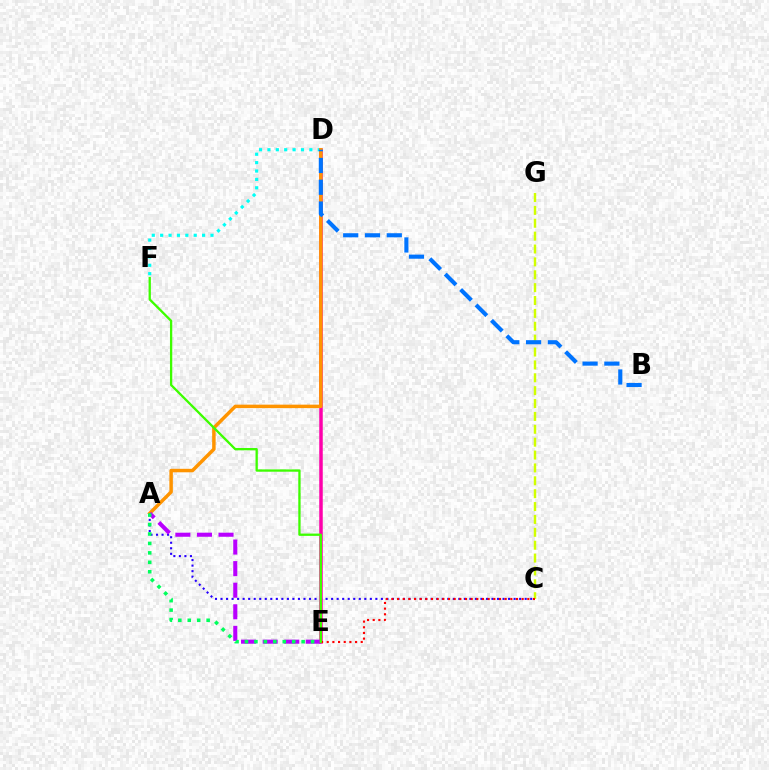{('D', 'F'): [{'color': '#00fff6', 'line_style': 'dotted', 'thickness': 2.28}], ('D', 'E'): [{'color': '#ff00ac', 'line_style': 'solid', 'thickness': 2.52}], ('A', 'C'): [{'color': '#2500ff', 'line_style': 'dotted', 'thickness': 1.5}], ('A', 'D'): [{'color': '#ff9400', 'line_style': 'solid', 'thickness': 2.5}], ('C', 'G'): [{'color': '#d1ff00', 'line_style': 'dashed', 'thickness': 1.75}], ('A', 'E'): [{'color': '#b900ff', 'line_style': 'dashed', 'thickness': 2.93}, {'color': '#00ff5c', 'line_style': 'dotted', 'thickness': 2.57}], ('C', 'E'): [{'color': '#ff0000', 'line_style': 'dotted', 'thickness': 1.54}], ('E', 'F'): [{'color': '#3dff00', 'line_style': 'solid', 'thickness': 1.66}], ('B', 'D'): [{'color': '#0074ff', 'line_style': 'dashed', 'thickness': 2.96}]}